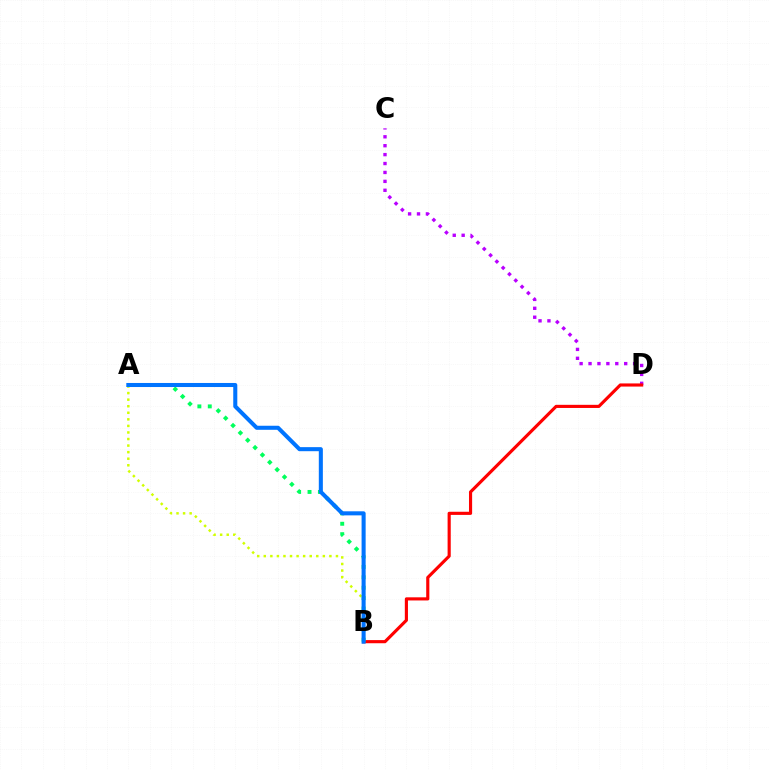{('C', 'D'): [{'color': '#b900ff', 'line_style': 'dotted', 'thickness': 2.42}], ('B', 'D'): [{'color': '#ff0000', 'line_style': 'solid', 'thickness': 2.26}], ('A', 'B'): [{'color': '#00ff5c', 'line_style': 'dotted', 'thickness': 2.83}, {'color': '#d1ff00', 'line_style': 'dotted', 'thickness': 1.78}, {'color': '#0074ff', 'line_style': 'solid', 'thickness': 2.92}]}